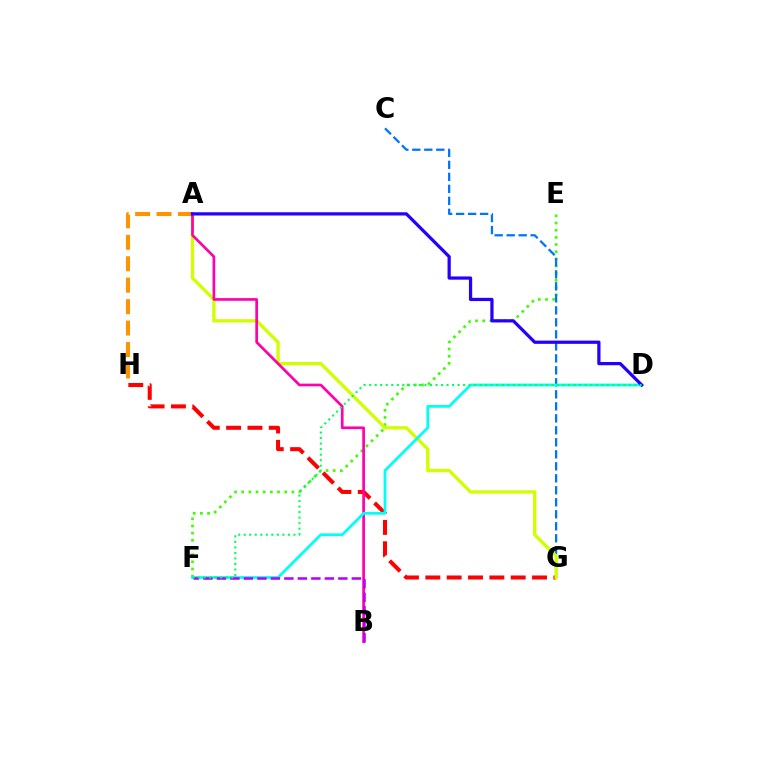{('E', 'F'): [{'color': '#3dff00', 'line_style': 'dotted', 'thickness': 1.95}], ('C', 'G'): [{'color': '#0074ff', 'line_style': 'dashed', 'thickness': 1.63}], ('G', 'H'): [{'color': '#ff0000', 'line_style': 'dashed', 'thickness': 2.9}], ('A', 'G'): [{'color': '#d1ff00', 'line_style': 'solid', 'thickness': 2.39}], ('A', 'H'): [{'color': '#ff9400', 'line_style': 'dashed', 'thickness': 2.91}], ('A', 'B'): [{'color': '#ff00ac', 'line_style': 'solid', 'thickness': 1.94}], ('D', 'F'): [{'color': '#00fff6', 'line_style': 'solid', 'thickness': 1.99}, {'color': '#00ff5c', 'line_style': 'dotted', 'thickness': 1.5}], ('A', 'D'): [{'color': '#2500ff', 'line_style': 'solid', 'thickness': 2.33}], ('B', 'F'): [{'color': '#b900ff', 'line_style': 'dashed', 'thickness': 1.83}]}